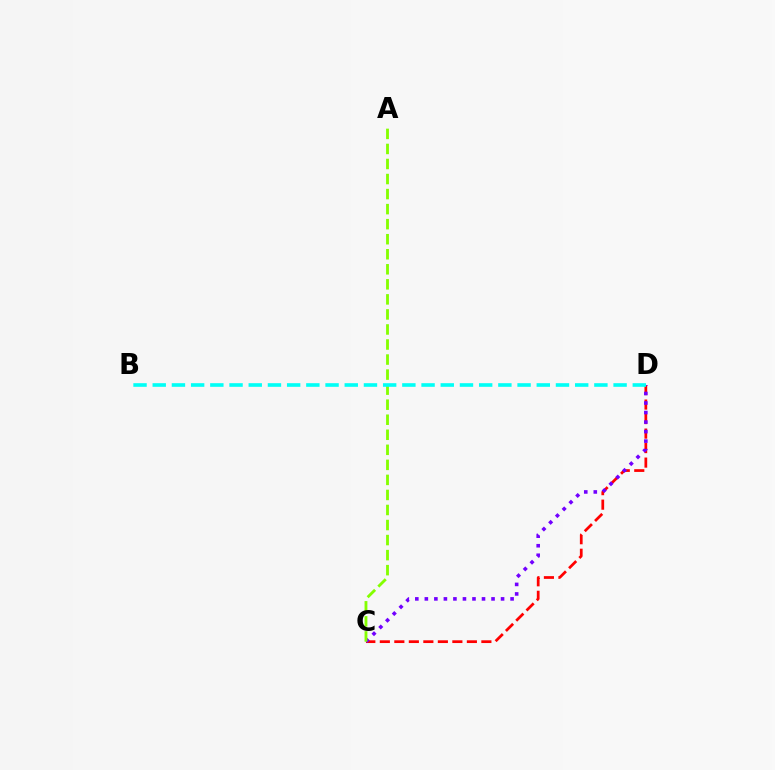{('C', 'D'): [{'color': '#ff0000', 'line_style': 'dashed', 'thickness': 1.97}, {'color': '#7200ff', 'line_style': 'dotted', 'thickness': 2.59}], ('A', 'C'): [{'color': '#84ff00', 'line_style': 'dashed', 'thickness': 2.04}], ('B', 'D'): [{'color': '#00fff6', 'line_style': 'dashed', 'thickness': 2.61}]}